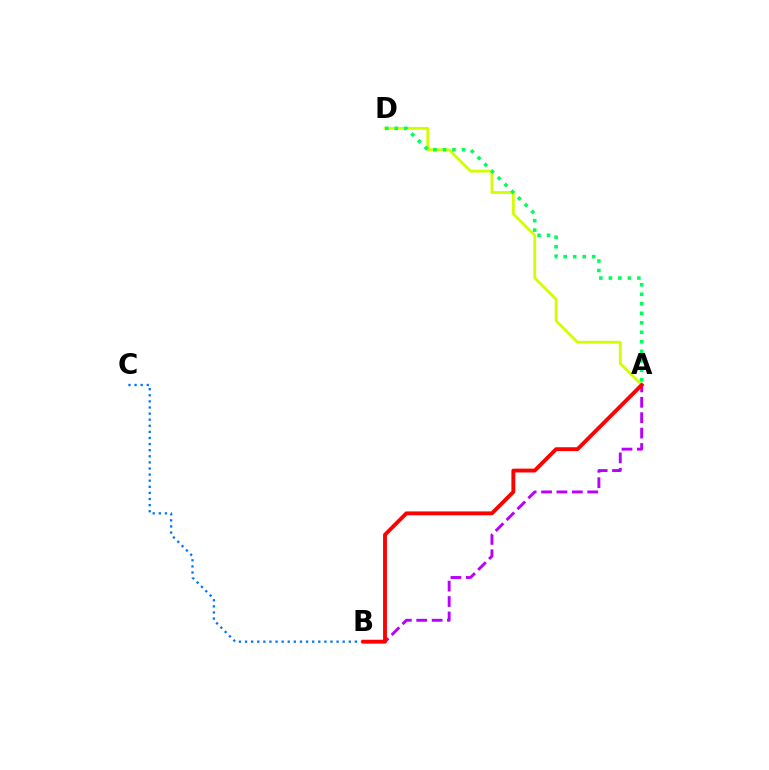{('B', 'C'): [{'color': '#0074ff', 'line_style': 'dotted', 'thickness': 1.66}], ('A', 'B'): [{'color': '#b900ff', 'line_style': 'dashed', 'thickness': 2.09}, {'color': '#ff0000', 'line_style': 'solid', 'thickness': 2.78}], ('A', 'D'): [{'color': '#d1ff00', 'line_style': 'solid', 'thickness': 2.02}, {'color': '#00ff5c', 'line_style': 'dotted', 'thickness': 2.58}]}